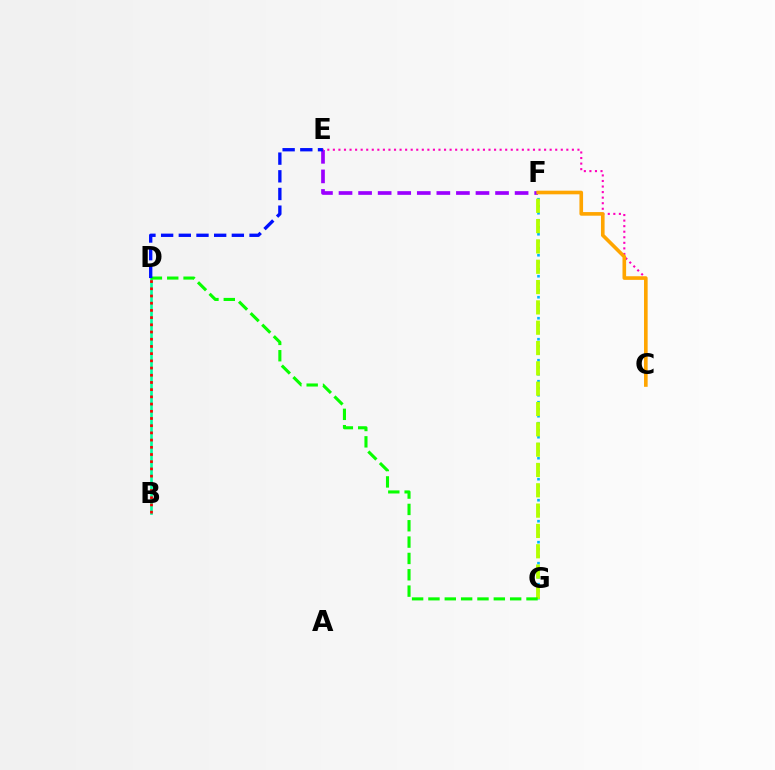{('E', 'F'): [{'color': '#9b00ff', 'line_style': 'dashed', 'thickness': 2.66}], ('F', 'G'): [{'color': '#00b5ff', 'line_style': 'dotted', 'thickness': 1.9}, {'color': '#b3ff00', 'line_style': 'dashed', 'thickness': 2.76}], ('B', 'D'): [{'color': '#00ff9d', 'line_style': 'solid', 'thickness': 1.91}, {'color': '#ff0000', 'line_style': 'dotted', 'thickness': 1.96}], ('C', 'E'): [{'color': '#ff00bd', 'line_style': 'dotted', 'thickness': 1.51}], ('C', 'F'): [{'color': '#ffa500', 'line_style': 'solid', 'thickness': 2.61}], ('D', 'G'): [{'color': '#08ff00', 'line_style': 'dashed', 'thickness': 2.22}], ('D', 'E'): [{'color': '#0010ff', 'line_style': 'dashed', 'thickness': 2.4}]}